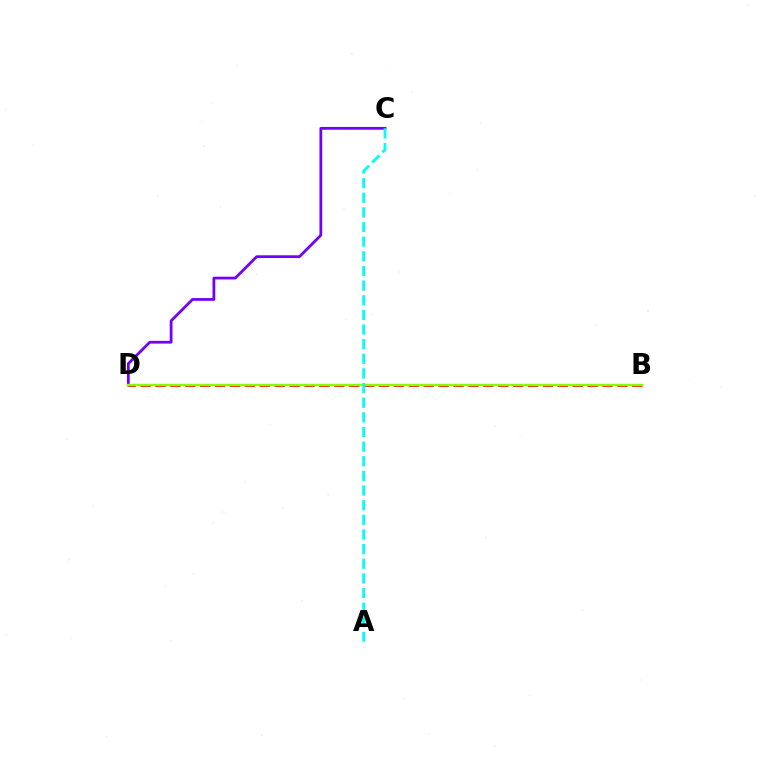{('B', 'D'): [{'color': '#ff0000', 'line_style': 'dashed', 'thickness': 2.02}, {'color': '#84ff00', 'line_style': 'solid', 'thickness': 1.74}], ('C', 'D'): [{'color': '#7200ff', 'line_style': 'solid', 'thickness': 1.99}], ('A', 'C'): [{'color': '#00fff6', 'line_style': 'dashed', 'thickness': 1.99}]}